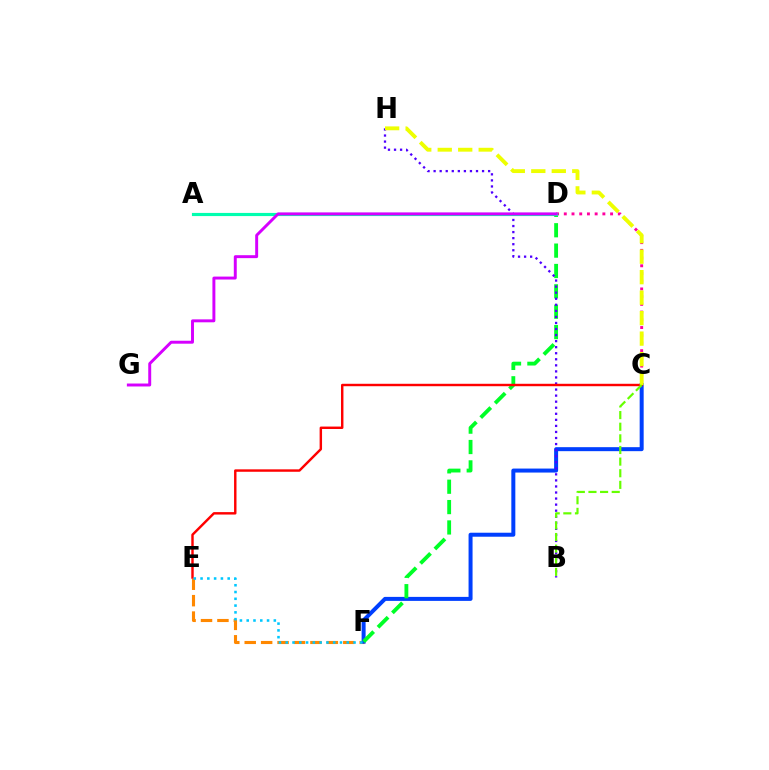{('E', 'F'): [{'color': '#ff8800', 'line_style': 'dashed', 'thickness': 2.23}, {'color': '#00c7ff', 'line_style': 'dotted', 'thickness': 1.84}], ('C', 'F'): [{'color': '#003fff', 'line_style': 'solid', 'thickness': 2.88}], ('C', 'D'): [{'color': '#ff00a0', 'line_style': 'dotted', 'thickness': 2.1}], ('D', 'F'): [{'color': '#00ff27', 'line_style': 'dashed', 'thickness': 2.77}], ('B', 'H'): [{'color': '#4f00ff', 'line_style': 'dotted', 'thickness': 1.65}], ('A', 'D'): [{'color': '#00ffaf', 'line_style': 'solid', 'thickness': 2.27}], ('C', 'E'): [{'color': '#ff0000', 'line_style': 'solid', 'thickness': 1.75}], ('C', 'H'): [{'color': '#eeff00', 'line_style': 'dashed', 'thickness': 2.78}], ('D', 'G'): [{'color': '#d600ff', 'line_style': 'solid', 'thickness': 2.12}], ('B', 'C'): [{'color': '#66ff00', 'line_style': 'dashed', 'thickness': 1.58}]}